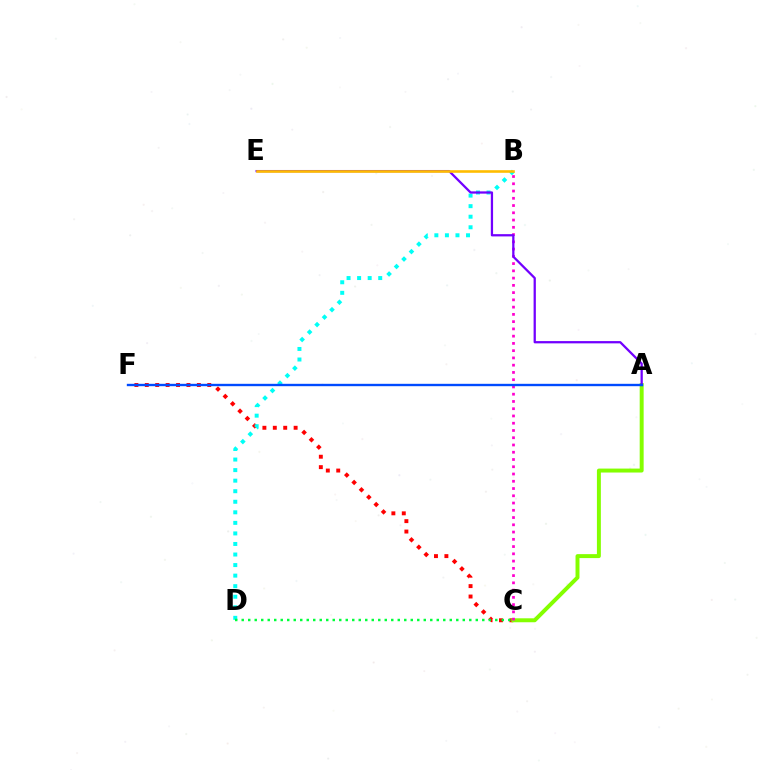{('C', 'F'): [{'color': '#ff0000', 'line_style': 'dotted', 'thickness': 2.83}], ('B', 'D'): [{'color': '#00fff6', 'line_style': 'dotted', 'thickness': 2.87}], ('C', 'D'): [{'color': '#00ff39', 'line_style': 'dotted', 'thickness': 1.77}], ('A', 'C'): [{'color': '#84ff00', 'line_style': 'solid', 'thickness': 2.85}], ('B', 'C'): [{'color': '#ff00cf', 'line_style': 'dotted', 'thickness': 1.97}], ('A', 'E'): [{'color': '#7200ff', 'line_style': 'solid', 'thickness': 1.63}], ('B', 'E'): [{'color': '#ffbd00', 'line_style': 'solid', 'thickness': 1.88}], ('A', 'F'): [{'color': '#004bff', 'line_style': 'solid', 'thickness': 1.71}]}